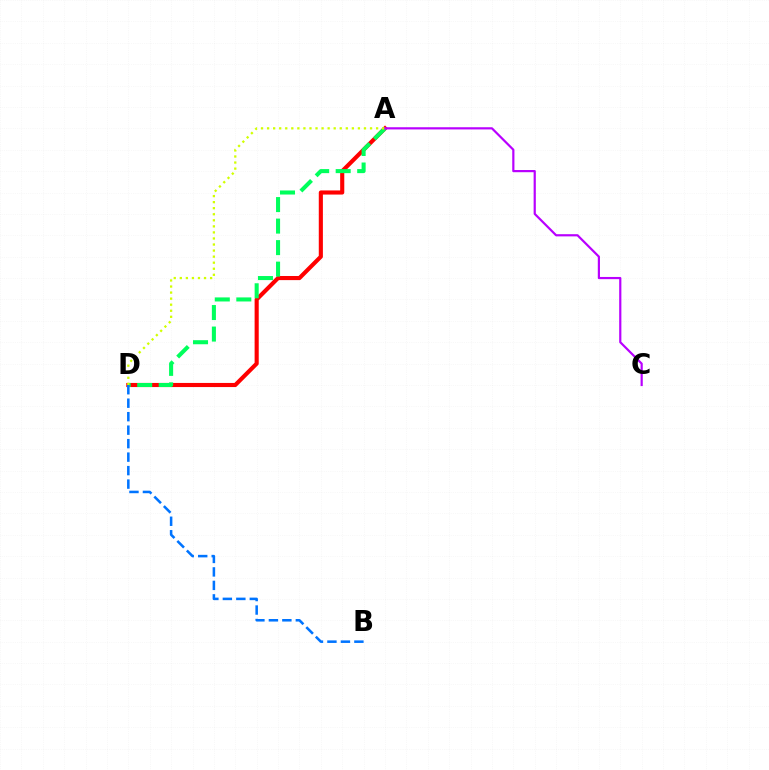{('A', 'D'): [{'color': '#ff0000', 'line_style': 'solid', 'thickness': 2.96}, {'color': '#00ff5c', 'line_style': 'dashed', 'thickness': 2.92}, {'color': '#d1ff00', 'line_style': 'dotted', 'thickness': 1.65}], ('A', 'C'): [{'color': '#b900ff', 'line_style': 'solid', 'thickness': 1.58}], ('B', 'D'): [{'color': '#0074ff', 'line_style': 'dashed', 'thickness': 1.83}]}